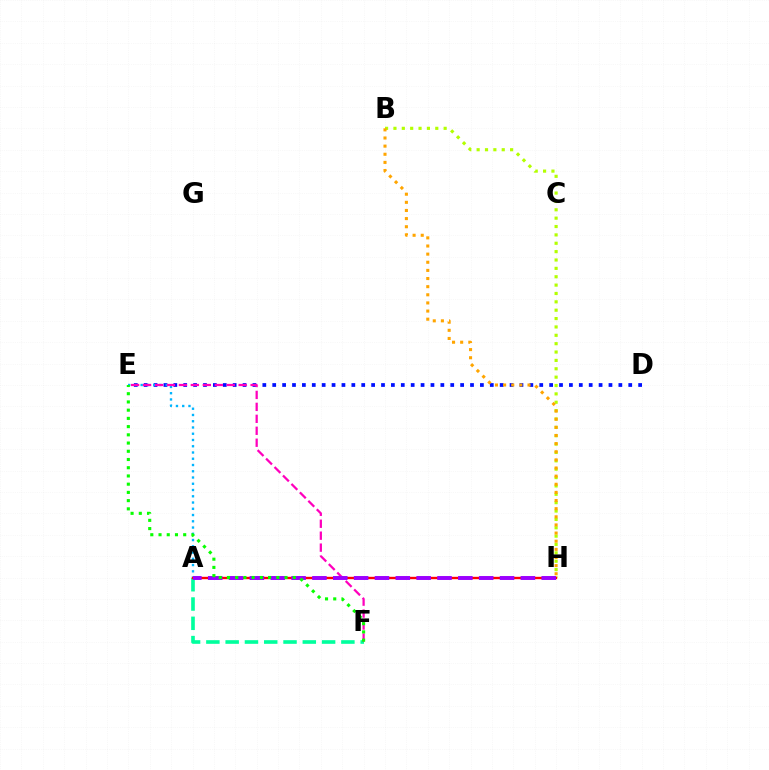{('D', 'E'): [{'color': '#0010ff', 'line_style': 'dotted', 'thickness': 2.69}], ('B', 'H'): [{'color': '#b3ff00', 'line_style': 'dotted', 'thickness': 2.27}, {'color': '#ffa500', 'line_style': 'dotted', 'thickness': 2.21}], ('A', 'F'): [{'color': '#00ff9d', 'line_style': 'dashed', 'thickness': 2.62}], ('A', 'E'): [{'color': '#00b5ff', 'line_style': 'dotted', 'thickness': 1.7}], ('E', 'F'): [{'color': '#ff00bd', 'line_style': 'dashed', 'thickness': 1.62}, {'color': '#08ff00', 'line_style': 'dotted', 'thickness': 2.23}], ('A', 'H'): [{'color': '#ff0000', 'line_style': 'solid', 'thickness': 1.71}, {'color': '#9b00ff', 'line_style': 'dashed', 'thickness': 2.83}]}